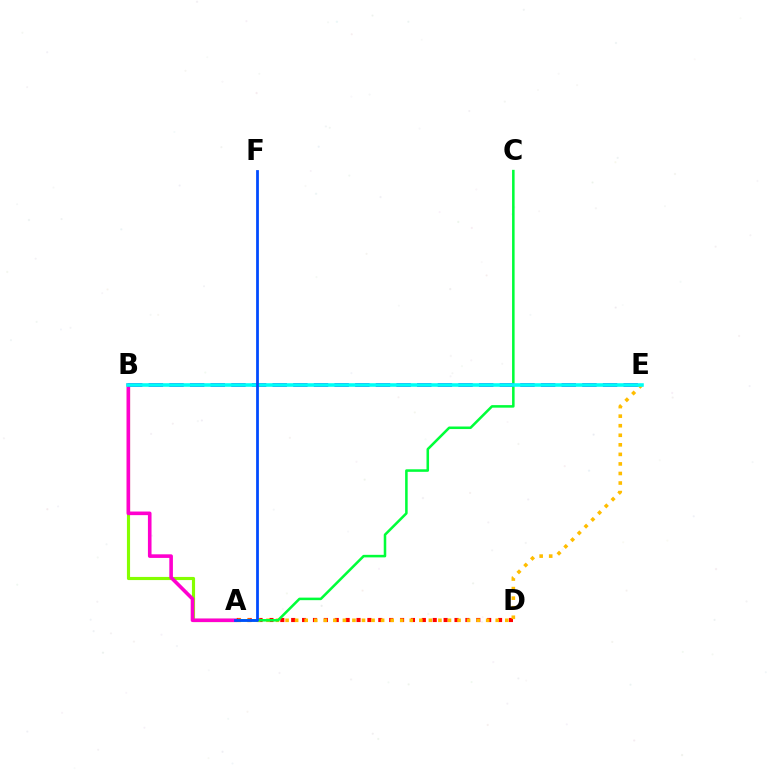{('A', 'D'): [{'color': '#ff0000', 'line_style': 'dotted', 'thickness': 2.96}], ('A', 'E'): [{'color': '#ffbd00', 'line_style': 'dotted', 'thickness': 2.6}], ('A', 'C'): [{'color': '#00ff39', 'line_style': 'solid', 'thickness': 1.83}], ('A', 'B'): [{'color': '#84ff00', 'line_style': 'solid', 'thickness': 2.26}, {'color': '#ff00cf', 'line_style': 'solid', 'thickness': 2.6}], ('B', 'E'): [{'color': '#7200ff', 'line_style': 'dashed', 'thickness': 2.8}, {'color': '#00fff6', 'line_style': 'solid', 'thickness': 2.58}], ('A', 'F'): [{'color': '#004bff', 'line_style': 'solid', 'thickness': 2.0}]}